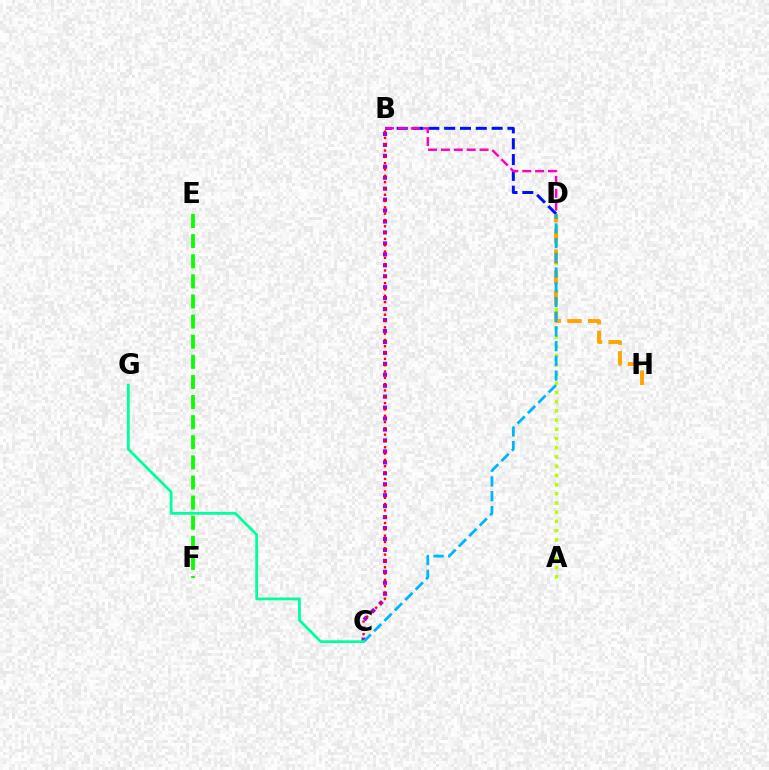{('A', 'D'): [{'color': '#b3ff00', 'line_style': 'dotted', 'thickness': 2.5}], ('B', 'C'): [{'color': '#9b00ff', 'line_style': 'dotted', 'thickness': 2.97}, {'color': '#ff0000', 'line_style': 'dotted', 'thickness': 1.72}], ('B', 'D'): [{'color': '#0010ff', 'line_style': 'dashed', 'thickness': 2.15}, {'color': '#ff00bd', 'line_style': 'dashed', 'thickness': 1.75}], ('D', 'H'): [{'color': '#ffa500', 'line_style': 'dashed', 'thickness': 2.81}], ('C', 'D'): [{'color': '#00b5ff', 'line_style': 'dashed', 'thickness': 2.0}], ('C', 'G'): [{'color': '#00ff9d', 'line_style': 'solid', 'thickness': 2.01}], ('E', 'F'): [{'color': '#08ff00', 'line_style': 'dashed', 'thickness': 2.73}]}